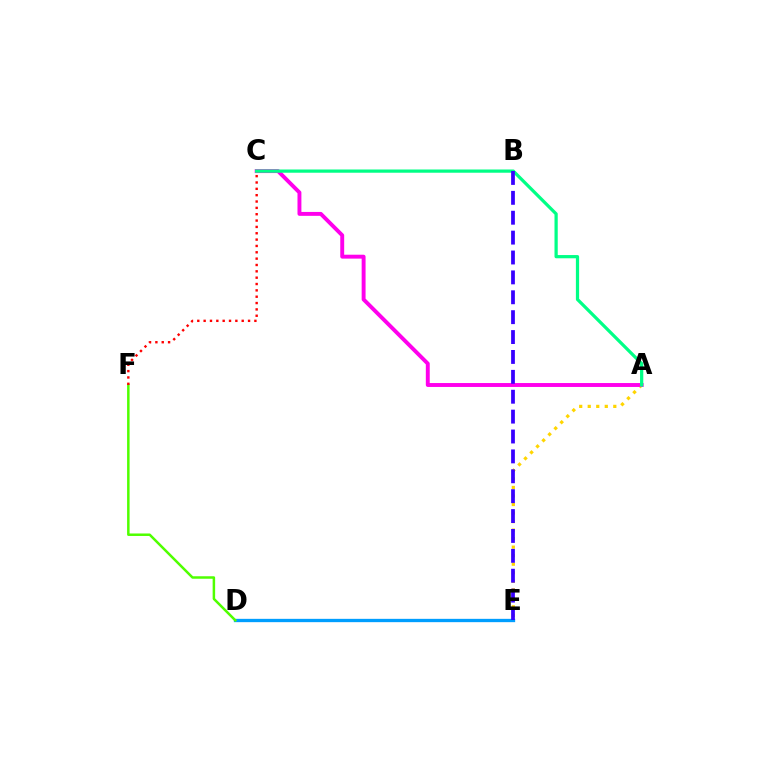{('A', 'E'): [{'color': '#ffd500', 'line_style': 'dotted', 'thickness': 2.32}], ('A', 'C'): [{'color': '#ff00ed', 'line_style': 'solid', 'thickness': 2.82}, {'color': '#00ff86', 'line_style': 'solid', 'thickness': 2.32}], ('D', 'E'): [{'color': '#009eff', 'line_style': 'solid', 'thickness': 2.39}], ('B', 'E'): [{'color': '#3700ff', 'line_style': 'dashed', 'thickness': 2.7}], ('D', 'F'): [{'color': '#4fff00', 'line_style': 'solid', 'thickness': 1.8}], ('C', 'F'): [{'color': '#ff0000', 'line_style': 'dotted', 'thickness': 1.72}]}